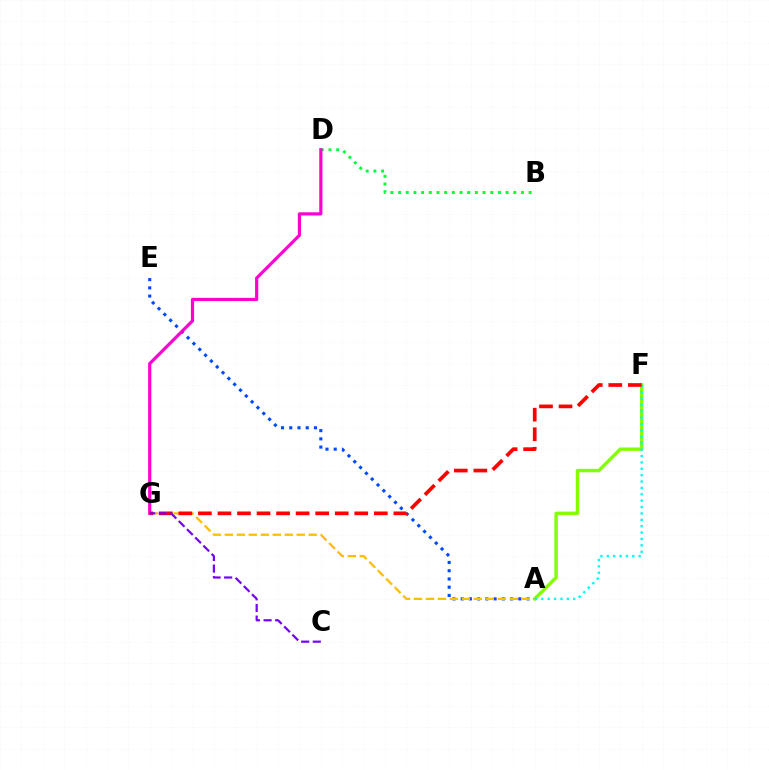{('A', 'E'): [{'color': '#004bff', 'line_style': 'dotted', 'thickness': 2.24}], ('A', 'F'): [{'color': '#84ff00', 'line_style': 'solid', 'thickness': 2.46}, {'color': '#00fff6', 'line_style': 'dotted', 'thickness': 1.73}], ('A', 'G'): [{'color': '#ffbd00', 'line_style': 'dashed', 'thickness': 1.63}], ('B', 'D'): [{'color': '#00ff39', 'line_style': 'dotted', 'thickness': 2.09}], ('D', 'G'): [{'color': '#ff00cf', 'line_style': 'solid', 'thickness': 2.29}], ('F', 'G'): [{'color': '#ff0000', 'line_style': 'dashed', 'thickness': 2.66}], ('C', 'G'): [{'color': '#7200ff', 'line_style': 'dashed', 'thickness': 1.58}]}